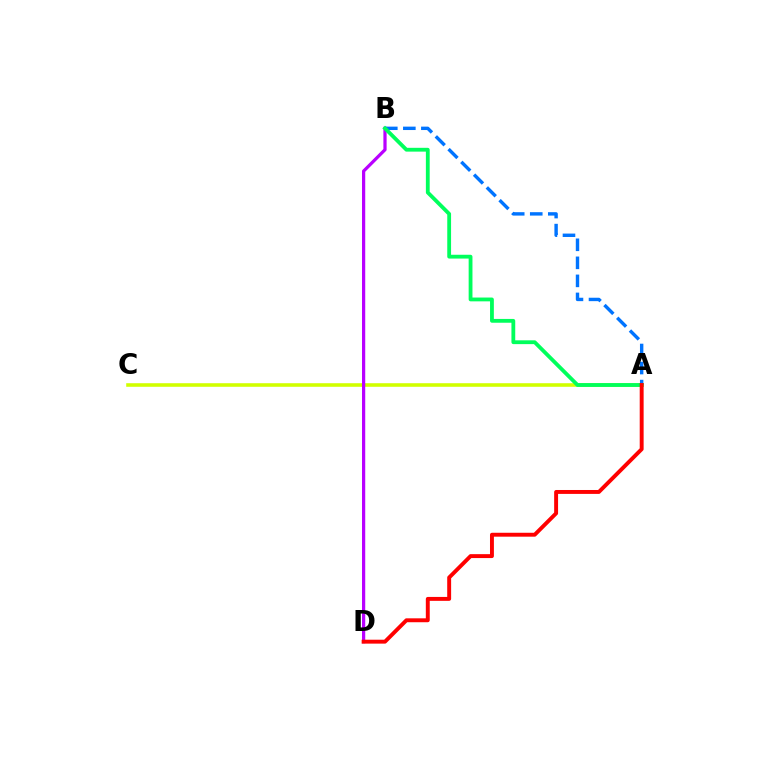{('A', 'C'): [{'color': '#d1ff00', 'line_style': 'solid', 'thickness': 2.58}], ('B', 'D'): [{'color': '#b900ff', 'line_style': 'solid', 'thickness': 2.32}], ('A', 'B'): [{'color': '#0074ff', 'line_style': 'dashed', 'thickness': 2.45}, {'color': '#00ff5c', 'line_style': 'solid', 'thickness': 2.74}], ('A', 'D'): [{'color': '#ff0000', 'line_style': 'solid', 'thickness': 2.82}]}